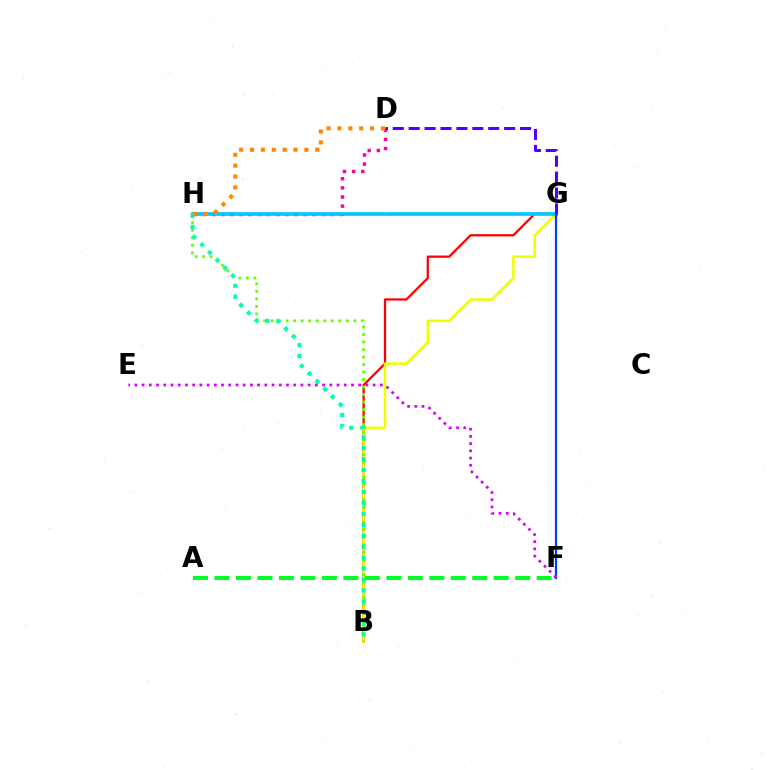{('B', 'G'): [{'color': '#ff0000', 'line_style': 'solid', 'thickness': 1.62}, {'color': '#eeff00', 'line_style': 'solid', 'thickness': 1.82}], ('D', 'H'): [{'color': '#ff00a0', 'line_style': 'dotted', 'thickness': 2.48}, {'color': '#ff8800', 'line_style': 'dotted', 'thickness': 2.96}], ('G', 'H'): [{'color': '#00c7ff', 'line_style': 'solid', 'thickness': 2.63}], ('B', 'H'): [{'color': '#66ff00', 'line_style': 'dotted', 'thickness': 2.04}, {'color': '#00ffaf', 'line_style': 'dotted', 'thickness': 2.97}], ('F', 'G'): [{'color': '#003fff', 'line_style': 'solid', 'thickness': 1.62}], ('A', 'F'): [{'color': '#00ff27', 'line_style': 'dashed', 'thickness': 2.92}], ('E', 'F'): [{'color': '#d600ff', 'line_style': 'dotted', 'thickness': 1.96}], ('D', 'G'): [{'color': '#4f00ff', 'line_style': 'dashed', 'thickness': 2.16}]}